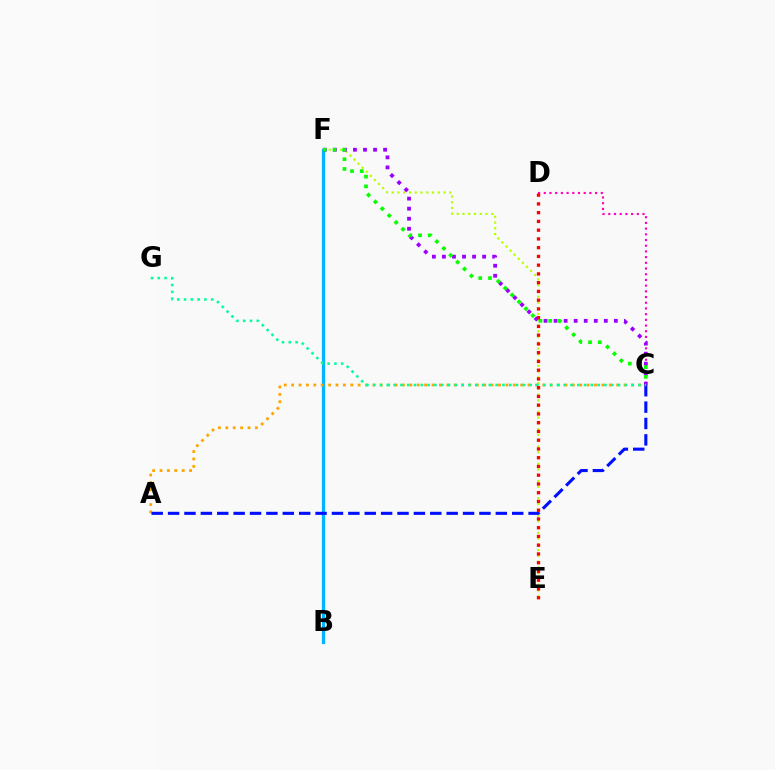{('B', 'F'): [{'color': '#00b5ff', 'line_style': 'solid', 'thickness': 2.34}], ('E', 'F'): [{'color': '#b3ff00', 'line_style': 'dotted', 'thickness': 1.56}], ('C', 'D'): [{'color': '#ff00bd', 'line_style': 'dotted', 'thickness': 1.55}], ('C', 'F'): [{'color': '#9b00ff', 'line_style': 'dotted', 'thickness': 2.73}, {'color': '#08ff00', 'line_style': 'dotted', 'thickness': 2.64}], ('A', 'C'): [{'color': '#ffa500', 'line_style': 'dotted', 'thickness': 2.01}, {'color': '#0010ff', 'line_style': 'dashed', 'thickness': 2.23}], ('C', 'G'): [{'color': '#00ff9d', 'line_style': 'dotted', 'thickness': 1.85}], ('D', 'E'): [{'color': '#ff0000', 'line_style': 'dotted', 'thickness': 2.38}]}